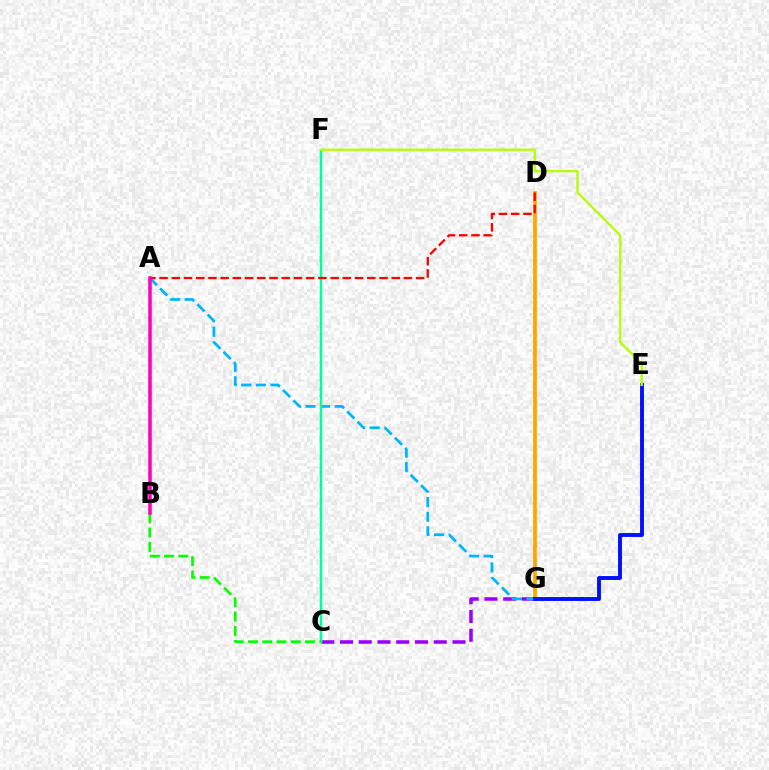{('C', 'G'): [{'color': '#9b00ff', 'line_style': 'dashed', 'thickness': 2.55}], ('D', 'G'): [{'color': '#ffa500', 'line_style': 'solid', 'thickness': 2.68}], ('A', 'G'): [{'color': '#00b5ff', 'line_style': 'dashed', 'thickness': 1.99}], ('C', 'F'): [{'color': '#00ff9d', 'line_style': 'solid', 'thickness': 1.79}], ('E', 'G'): [{'color': '#0010ff', 'line_style': 'solid', 'thickness': 2.79}], ('B', 'C'): [{'color': '#08ff00', 'line_style': 'dashed', 'thickness': 1.94}], ('E', 'F'): [{'color': '#b3ff00', 'line_style': 'solid', 'thickness': 1.66}], ('A', 'D'): [{'color': '#ff0000', 'line_style': 'dashed', 'thickness': 1.66}], ('A', 'B'): [{'color': '#ff00bd', 'line_style': 'solid', 'thickness': 2.53}]}